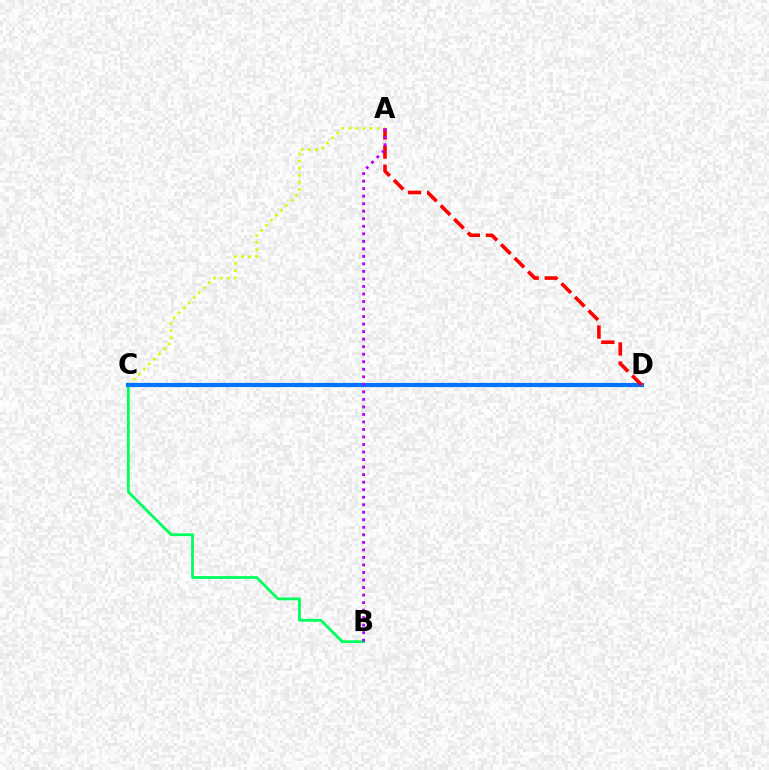{('B', 'C'): [{'color': '#00ff5c', 'line_style': 'solid', 'thickness': 2.0}], ('A', 'C'): [{'color': '#d1ff00', 'line_style': 'dotted', 'thickness': 1.92}], ('C', 'D'): [{'color': '#0074ff', 'line_style': 'solid', 'thickness': 2.99}], ('A', 'D'): [{'color': '#ff0000', 'line_style': 'dashed', 'thickness': 2.6}], ('A', 'B'): [{'color': '#b900ff', 'line_style': 'dotted', 'thickness': 2.04}]}